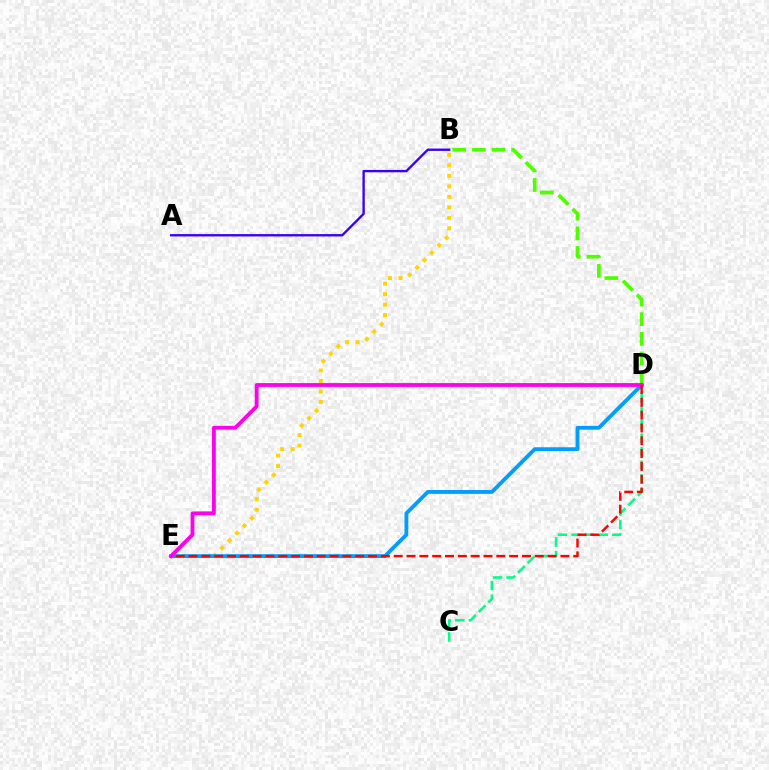{('A', 'B'): [{'color': '#3700ff', 'line_style': 'solid', 'thickness': 1.7}], ('B', 'D'): [{'color': '#4fff00', 'line_style': 'dashed', 'thickness': 2.67}], ('B', 'E'): [{'color': '#ffd500', 'line_style': 'dotted', 'thickness': 2.85}], ('C', 'D'): [{'color': '#00ff86', 'line_style': 'dashed', 'thickness': 1.85}], ('D', 'E'): [{'color': '#009eff', 'line_style': 'solid', 'thickness': 2.77}, {'color': '#ff00ed', 'line_style': 'solid', 'thickness': 2.74}, {'color': '#ff0000', 'line_style': 'dashed', 'thickness': 1.74}]}